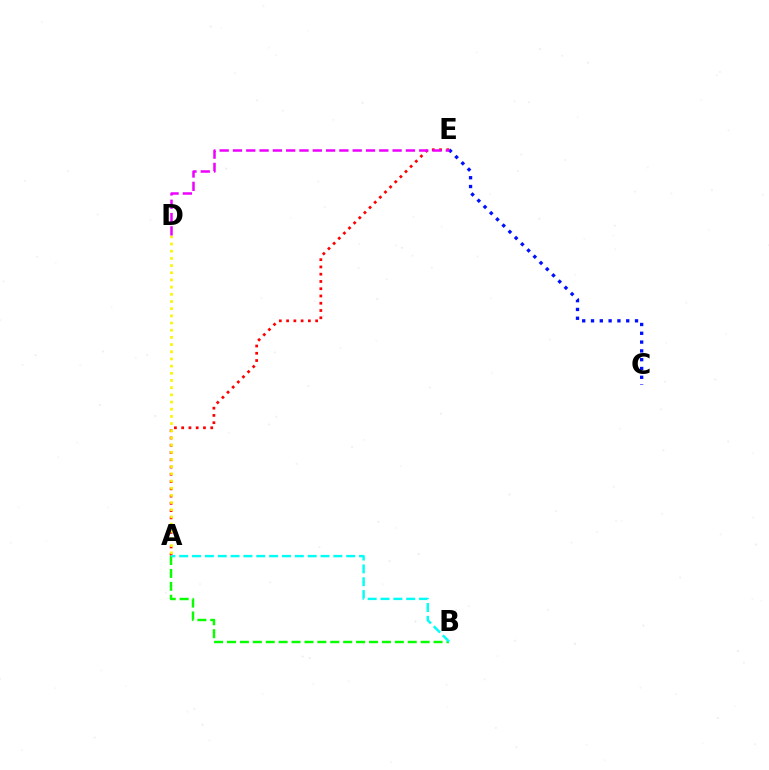{('A', 'E'): [{'color': '#ff0000', 'line_style': 'dotted', 'thickness': 1.97}], ('C', 'E'): [{'color': '#0010ff', 'line_style': 'dotted', 'thickness': 2.39}], ('A', 'B'): [{'color': '#08ff00', 'line_style': 'dashed', 'thickness': 1.75}, {'color': '#00fff6', 'line_style': 'dashed', 'thickness': 1.75}], ('A', 'D'): [{'color': '#fcf500', 'line_style': 'dotted', 'thickness': 1.95}], ('D', 'E'): [{'color': '#ee00ff', 'line_style': 'dashed', 'thickness': 1.81}]}